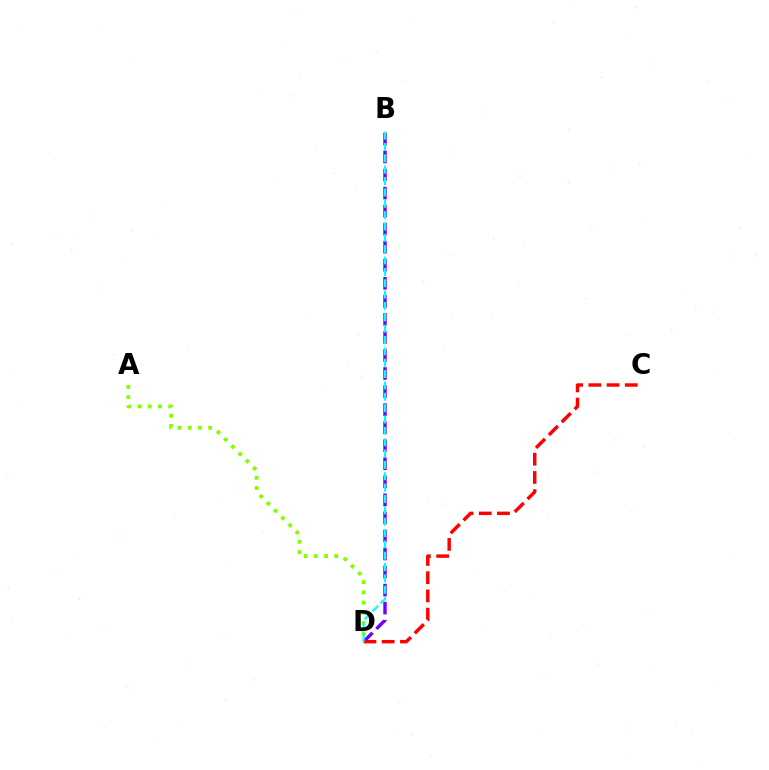{('B', 'D'): [{'color': '#7200ff', 'line_style': 'dashed', 'thickness': 2.45}, {'color': '#00fff6', 'line_style': 'dashed', 'thickness': 1.54}], ('A', 'D'): [{'color': '#84ff00', 'line_style': 'dotted', 'thickness': 2.78}], ('C', 'D'): [{'color': '#ff0000', 'line_style': 'dashed', 'thickness': 2.47}]}